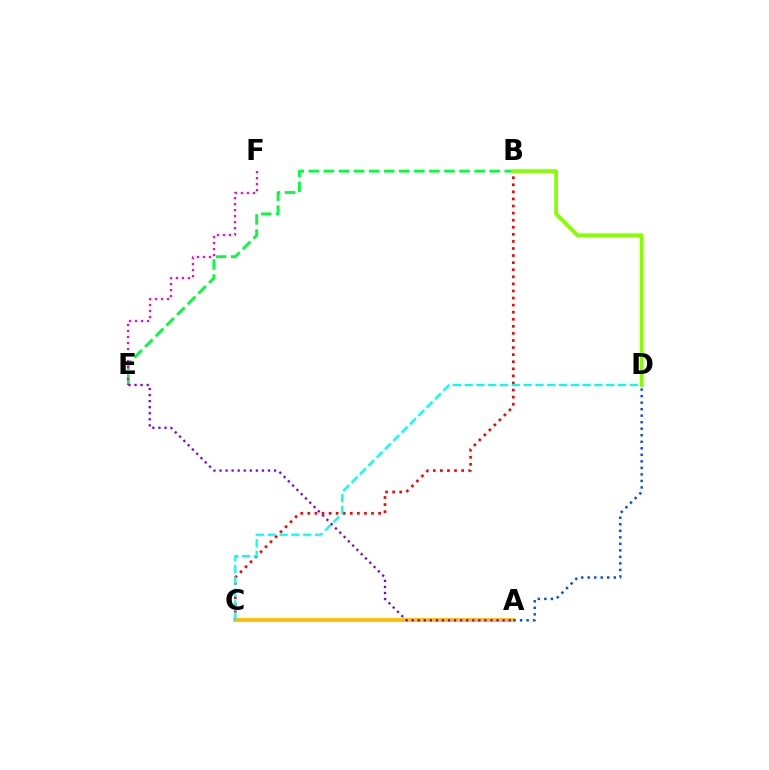{('B', 'C'): [{'color': '#ff0000', 'line_style': 'dotted', 'thickness': 1.92}], ('A', 'C'): [{'color': '#ffbd00', 'line_style': 'solid', 'thickness': 2.75}], ('B', 'E'): [{'color': '#00ff39', 'line_style': 'dashed', 'thickness': 2.05}], ('B', 'D'): [{'color': '#84ff00', 'line_style': 'solid', 'thickness': 2.68}], ('A', 'D'): [{'color': '#004bff', 'line_style': 'dotted', 'thickness': 1.77}], ('C', 'D'): [{'color': '#00fff6', 'line_style': 'dashed', 'thickness': 1.6}], ('E', 'F'): [{'color': '#ff00cf', 'line_style': 'dotted', 'thickness': 1.63}], ('A', 'E'): [{'color': '#7200ff', 'line_style': 'dotted', 'thickness': 1.65}]}